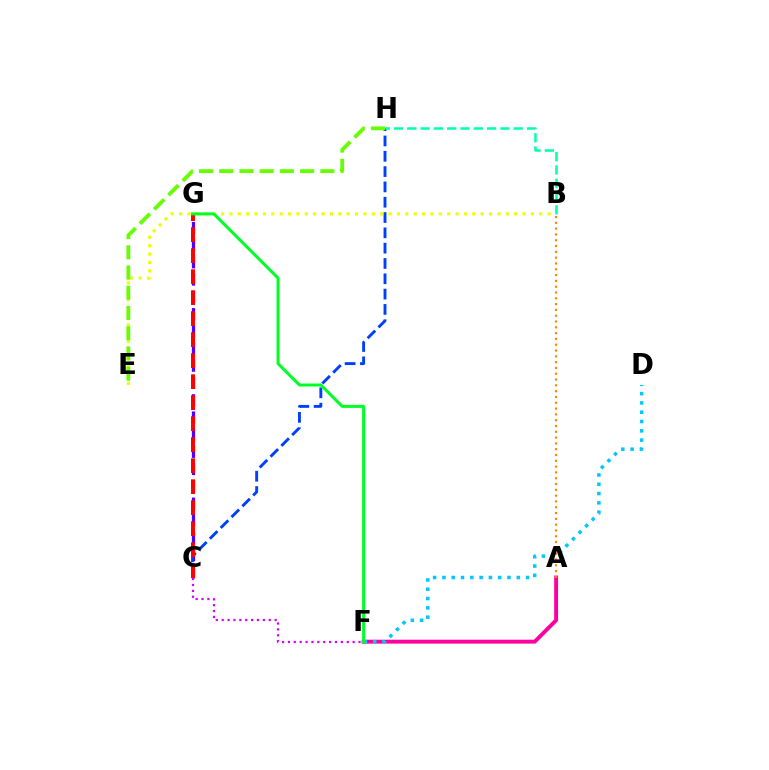{('A', 'F'): [{'color': '#ff00a0', 'line_style': 'solid', 'thickness': 2.81}], ('C', 'G'): [{'color': '#4f00ff', 'line_style': 'dashed', 'thickness': 2.34}, {'color': '#ff0000', 'line_style': 'dashed', 'thickness': 2.85}], ('A', 'B'): [{'color': '#ff8800', 'line_style': 'dotted', 'thickness': 1.58}], ('C', 'H'): [{'color': '#003fff', 'line_style': 'dashed', 'thickness': 2.08}], ('B', 'E'): [{'color': '#eeff00', 'line_style': 'dotted', 'thickness': 2.28}], ('C', 'F'): [{'color': '#d600ff', 'line_style': 'dotted', 'thickness': 1.6}], ('E', 'H'): [{'color': '#66ff00', 'line_style': 'dashed', 'thickness': 2.75}], ('D', 'F'): [{'color': '#00c7ff', 'line_style': 'dotted', 'thickness': 2.53}], ('B', 'H'): [{'color': '#00ffaf', 'line_style': 'dashed', 'thickness': 1.81}], ('F', 'G'): [{'color': '#00ff27', 'line_style': 'solid', 'thickness': 2.17}]}